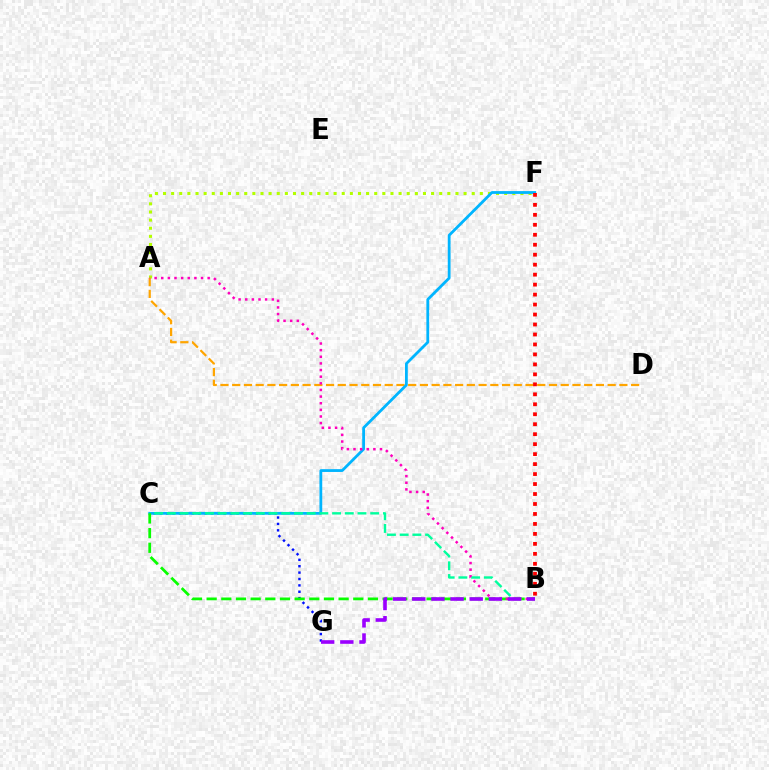{('A', 'F'): [{'color': '#b3ff00', 'line_style': 'dotted', 'thickness': 2.21}], ('C', 'G'): [{'color': '#0010ff', 'line_style': 'dotted', 'thickness': 1.74}], ('A', 'D'): [{'color': '#ffa500', 'line_style': 'dashed', 'thickness': 1.59}], ('C', 'F'): [{'color': '#00b5ff', 'line_style': 'solid', 'thickness': 2.01}], ('B', 'C'): [{'color': '#00ff9d', 'line_style': 'dashed', 'thickness': 1.73}, {'color': '#08ff00', 'line_style': 'dashed', 'thickness': 1.99}], ('A', 'B'): [{'color': '#ff00bd', 'line_style': 'dotted', 'thickness': 1.8}], ('B', 'G'): [{'color': '#9b00ff', 'line_style': 'dashed', 'thickness': 2.6}], ('B', 'F'): [{'color': '#ff0000', 'line_style': 'dotted', 'thickness': 2.71}]}